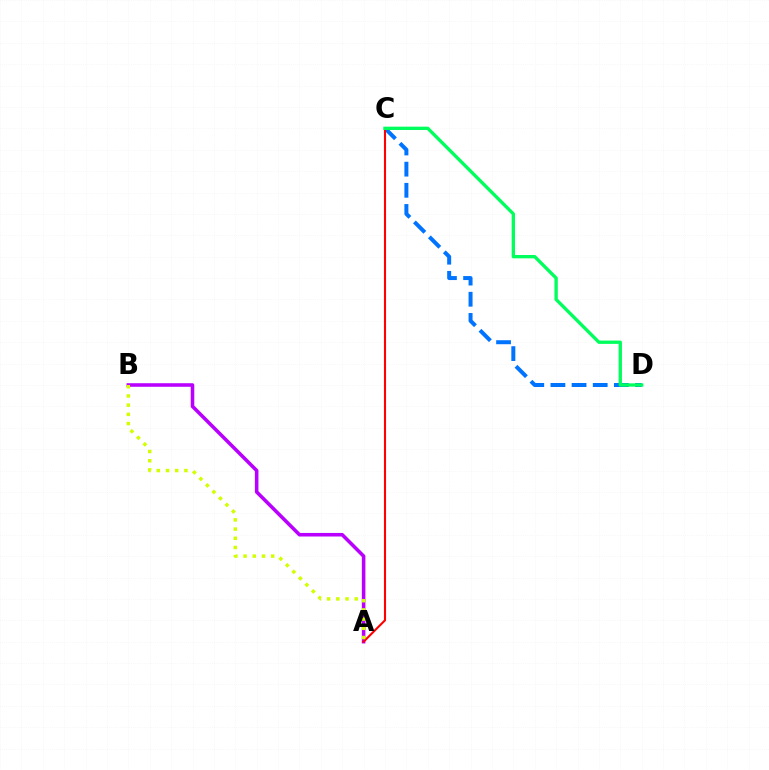{('A', 'B'): [{'color': '#b900ff', 'line_style': 'solid', 'thickness': 2.56}, {'color': '#d1ff00', 'line_style': 'dotted', 'thickness': 2.5}], ('C', 'D'): [{'color': '#0074ff', 'line_style': 'dashed', 'thickness': 2.87}, {'color': '#00ff5c', 'line_style': 'solid', 'thickness': 2.4}], ('A', 'C'): [{'color': '#ff0000', 'line_style': 'solid', 'thickness': 1.52}]}